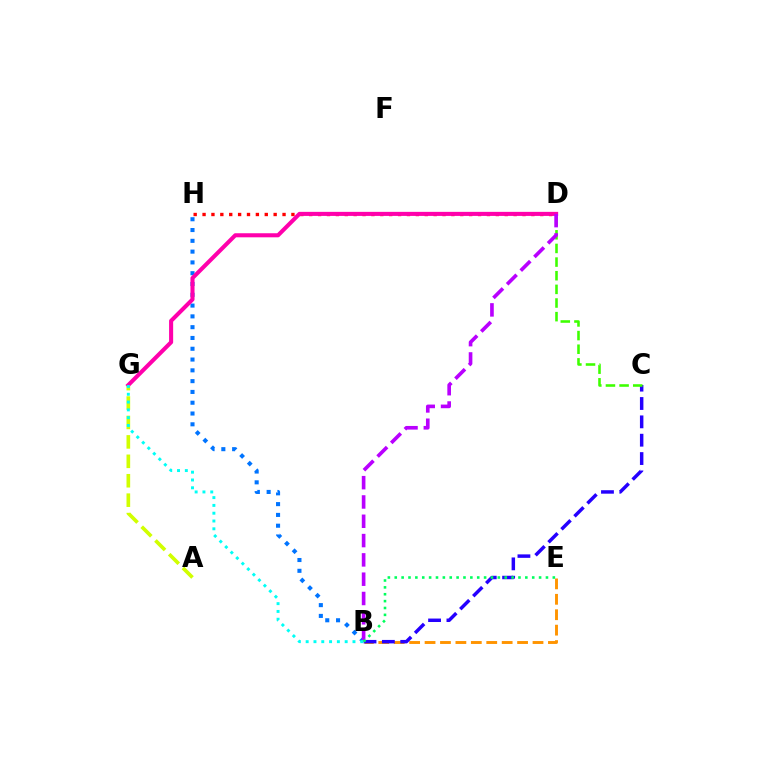{('A', 'G'): [{'color': '#d1ff00', 'line_style': 'dashed', 'thickness': 2.64}], ('B', 'E'): [{'color': '#ff9400', 'line_style': 'dashed', 'thickness': 2.1}, {'color': '#00ff5c', 'line_style': 'dotted', 'thickness': 1.87}], ('B', 'C'): [{'color': '#2500ff', 'line_style': 'dashed', 'thickness': 2.49}], ('B', 'H'): [{'color': '#0074ff', 'line_style': 'dotted', 'thickness': 2.93}], ('D', 'H'): [{'color': '#ff0000', 'line_style': 'dotted', 'thickness': 2.41}], ('C', 'D'): [{'color': '#3dff00', 'line_style': 'dashed', 'thickness': 1.85}], ('D', 'G'): [{'color': '#ff00ac', 'line_style': 'solid', 'thickness': 2.93}], ('B', 'D'): [{'color': '#b900ff', 'line_style': 'dashed', 'thickness': 2.62}], ('B', 'G'): [{'color': '#00fff6', 'line_style': 'dotted', 'thickness': 2.12}]}